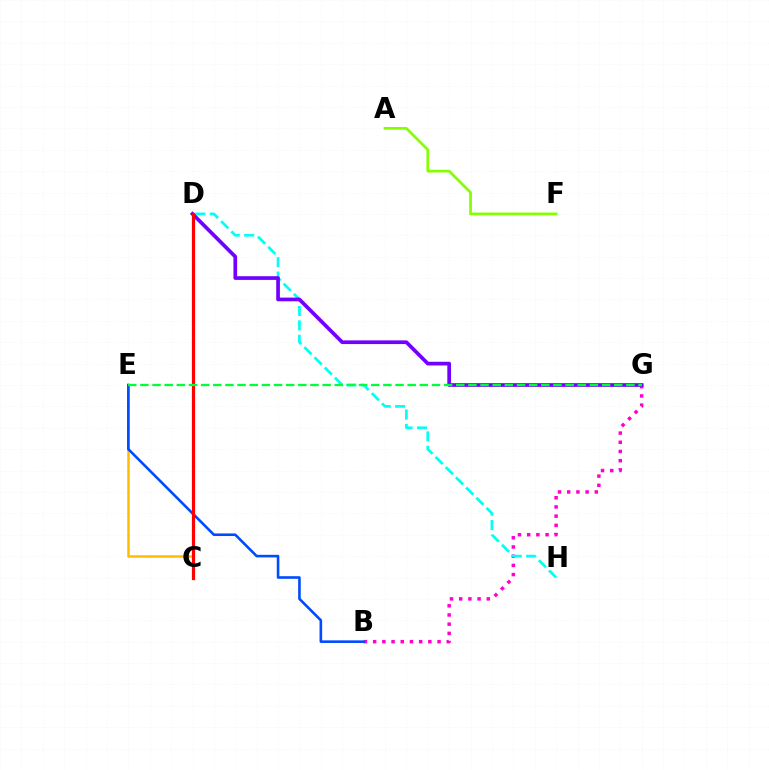{('B', 'G'): [{'color': '#ff00cf', 'line_style': 'dotted', 'thickness': 2.5}], ('C', 'E'): [{'color': '#ffbd00', 'line_style': 'solid', 'thickness': 1.83}], ('B', 'E'): [{'color': '#004bff', 'line_style': 'solid', 'thickness': 1.87}], ('D', 'H'): [{'color': '#00fff6', 'line_style': 'dashed', 'thickness': 1.96}], ('D', 'G'): [{'color': '#7200ff', 'line_style': 'solid', 'thickness': 2.66}], ('C', 'D'): [{'color': '#ff0000', 'line_style': 'solid', 'thickness': 2.3}], ('A', 'F'): [{'color': '#84ff00', 'line_style': 'solid', 'thickness': 1.95}], ('E', 'G'): [{'color': '#00ff39', 'line_style': 'dashed', 'thickness': 1.65}]}